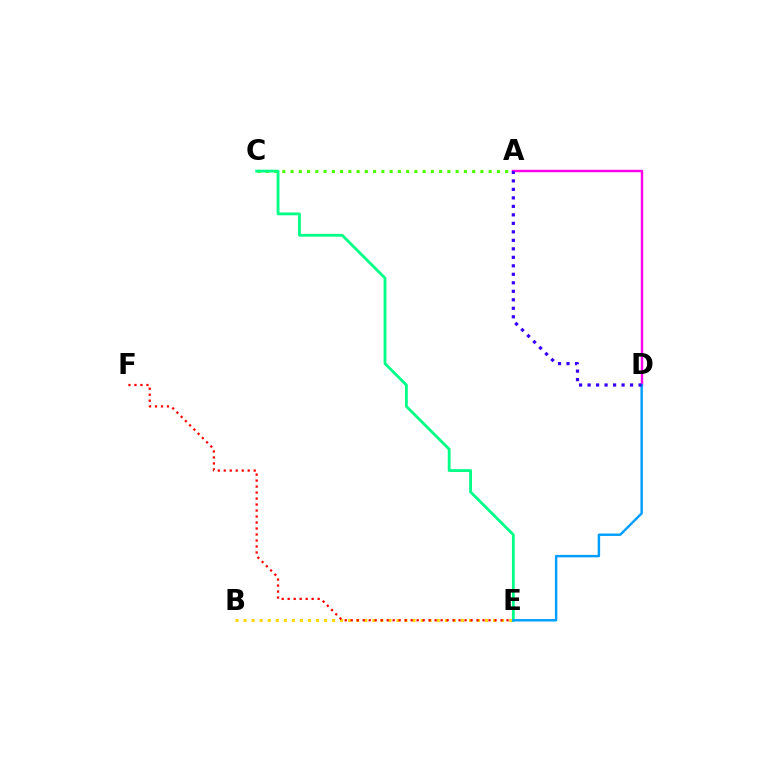{('B', 'E'): [{'color': '#ffd500', 'line_style': 'dotted', 'thickness': 2.19}], ('E', 'F'): [{'color': '#ff0000', 'line_style': 'dotted', 'thickness': 1.63}], ('A', 'C'): [{'color': '#4fff00', 'line_style': 'dotted', 'thickness': 2.24}], ('C', 'E'): [{'color': '#00ff86', 'line_style': 'solid', 'thickness': 2.02}], ('A', 'D'): [{'color': '#ff00ed', 'line_style': 'solid', 'thickness': 1.73}, {'color': '#3700ff', 'line_style': 'dotted', 'thickness': 2.31}], ('D', 'E'): [{'color': '#009eff', 'line_style': 'solid', 'thickness': 1.75}]}